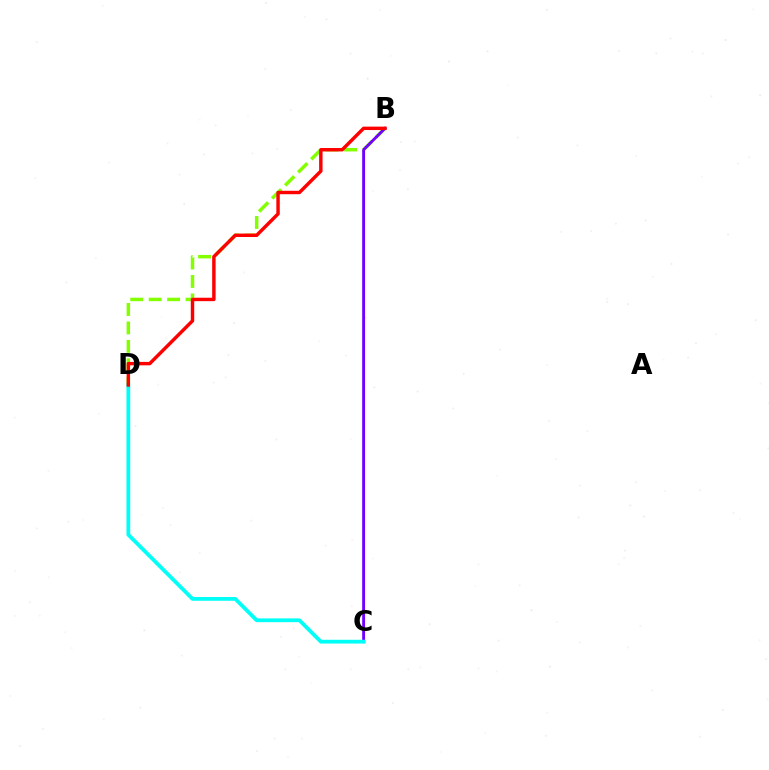{('B', 'D'): [{'color': '#84ff00', 'line_style': 'dashed', 'thickness': 2.5}, {'color': '#ff0000', 'line_style': 'solid', 'thickness': 2.47}], ('B', 'C'): [{'color': '#7200ff', 'line_style': 'solid', 'thickness': 2.06}], ('C', 'D'): [{'color': '#00fff6', 'line_style': 'solid', 'thickness': 2.71}]}